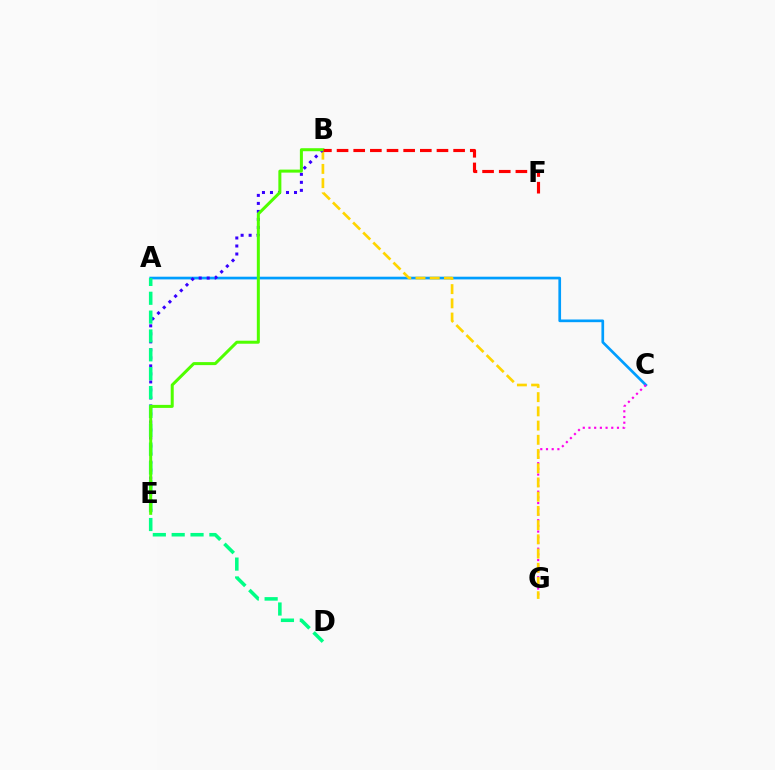{('A', 'C'): [{'color': '#009eff', 'line_style': 'solid', 'thickness': 1.94}], ('C', 'G'): [{'color': '#ff00ed', 'line_style': 'dotted', 'thickness': 1.55}], ('B', 'G'): [{'color': '#ffd500', 'line_style': 'dashed', 'thickness': 1.93}], ('B', 'E'): [{'color': '#3700ff', 'line_style': 'dotted', 'thickness': 2.18}, {'color': '#4fff00', 'line_style': 'solid', 'thickness': 2.17}], ('A', 'D'): [{'color': '#00ff86', 'line_style': 'dashed', 'thickness': 2.56}], ('B', 'F'): [{'color': '#ff0000', 'line_style': 'dashed', 'thickness': 2.26}]}